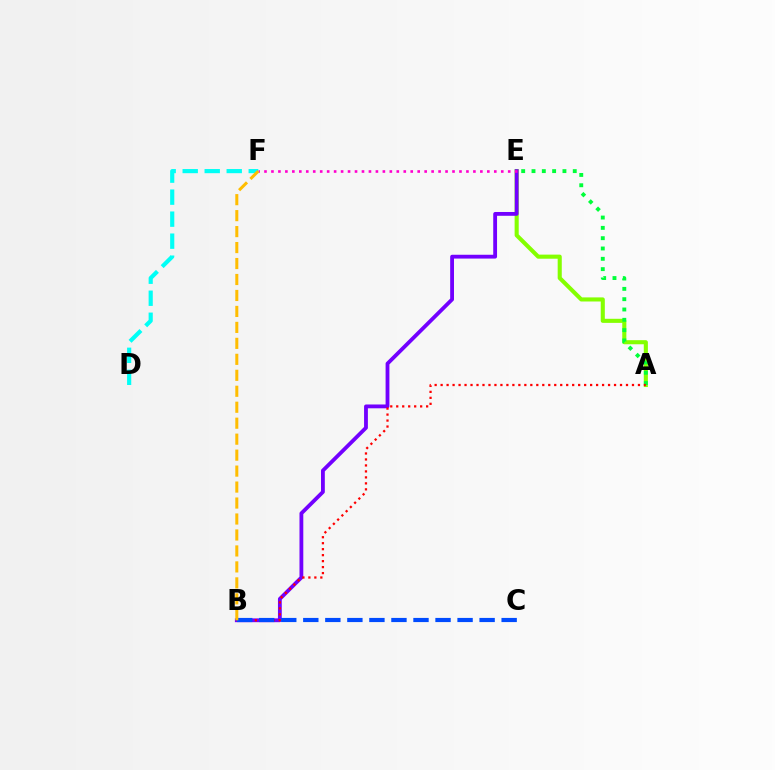{('A', 'E'): [{'color': '#84ff00', 'line_style': 'solid', 'thickness': 2.94}, {'color': '#00ff39', 'line_style': 'dotted', 'thickness': 2.8}], ('B', 'E'): [{'color': '#7200ff', 'line_style': 'solid', 'thickness': 2.74}], ('E', 'F'): [{'color': '#ff00cf', 'line_style': 'dotted', 'thickness': 1.89}], ('A', 'B'): [{'color': '#ff0000', 'line_style': 'dotted', 'thickness': 1.62}], ('B', 'C'): [{'color': '#004bff', 'line_style': 'dashed', 'thickness': 2.99}], ('D', 'F'): [{'color': '#00fff6', 'line_style': 'dashed', 'thickness': 2.99}], ('B', 'F'): [{'color': '#ffbd00', 'line_style': 'dashed', 'thickness': 2.17}]}